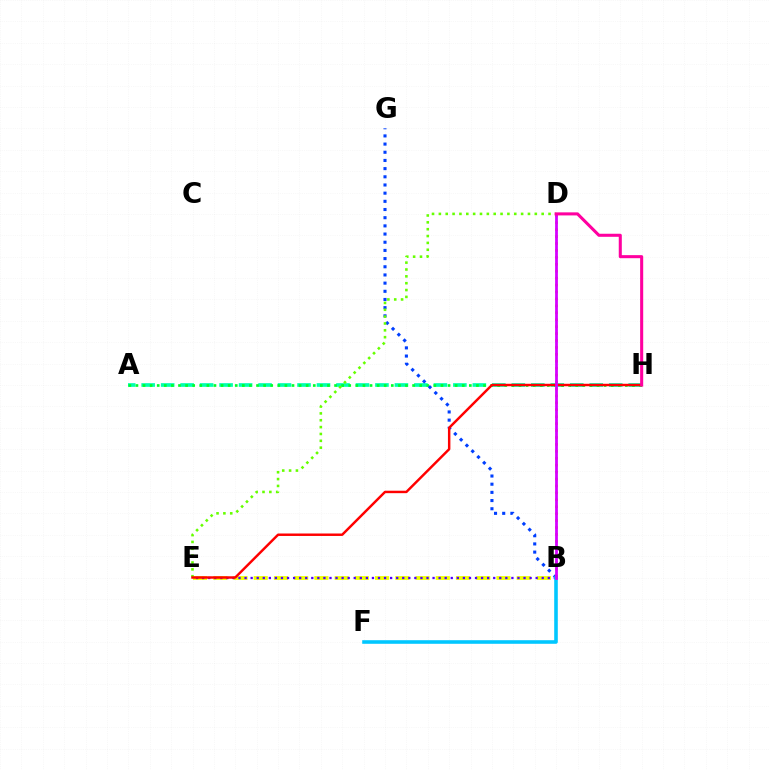{('B', 'E'): [{'color': '#eeff00', 'line_style': 'dashed', 'thickness': 2.75}, {'color': '#4f00ff', 'line_style': 'dotted', 'thickness': 1.65}], ('A', 'H'): [{'color': '#00ffaf', 'line_style': 'dashed', 'thickness': 2.65}, {'color': '#00ff27', 'line_style': 'dotted', 'thickness': 1.93}], ('B', 'G'): [{'color': '#003fff', 'line_style': 'dotted', 'thickness': 2.22}], ('B', 'F'): [{'color': '#00c7ff', 'line_style': 'solid', 'thickness': 2.58}], ('B', 'D'): [{'color': '#ff8800', 'line_style': 'dotted', 'thickness': 1.88}, {'color': '#d600ff', 'line_style': 'solid', 'thickness': 1.99}], ('D', 'E'): [{'color': '#66ff00', 'line_style': 'dotted', 'thickness': 1.86}], ('E', 'H'): [{'color': '#ff0000', 'line_style': 'solid', 'thickness': 1.77}], ('D', 'H'): [{'color': '#ff00a0', 'line_style': 'solid', 'thickness': 2.2}]}